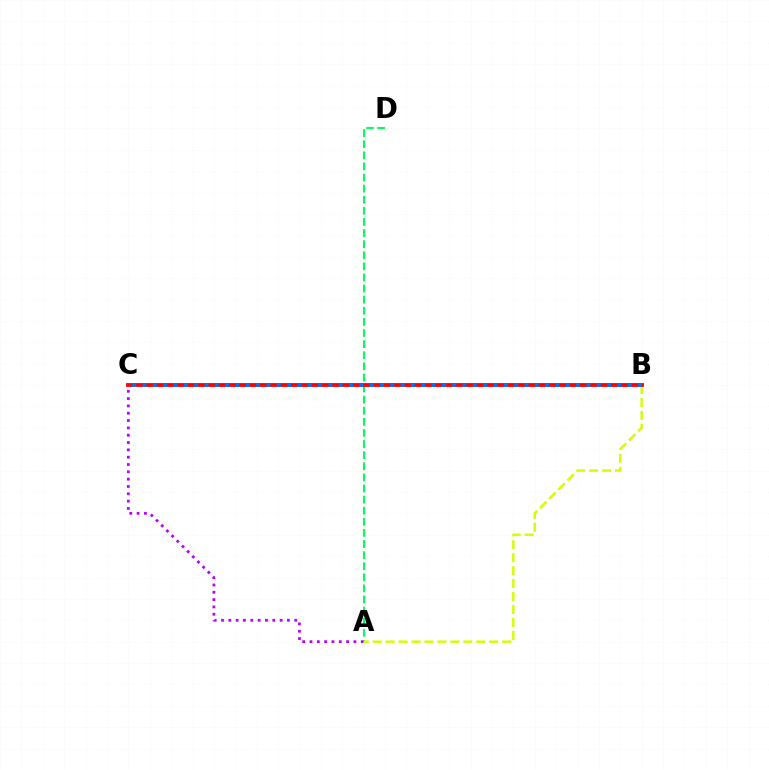{('A', 'D'): [{'color': '#00ff5c', 'line_style': 'dashed', 'thickness': 1.51}], ('A', 'C'): [{'color': '#b900ff', 'line_style': 'dotted', 'thickness': 1.99}], ('A', 'B'): [{'color': '#d1ff00', 'line_style': 'dashed', 'thickness': 1.76}], ('B', 'C'): [{'color': '#ff0000', 'line_style': 'solid', 'thickness': 2.76}, {'color': '#0074ff', 'line_style': 'dotted', 'thickness': 2.8}]}